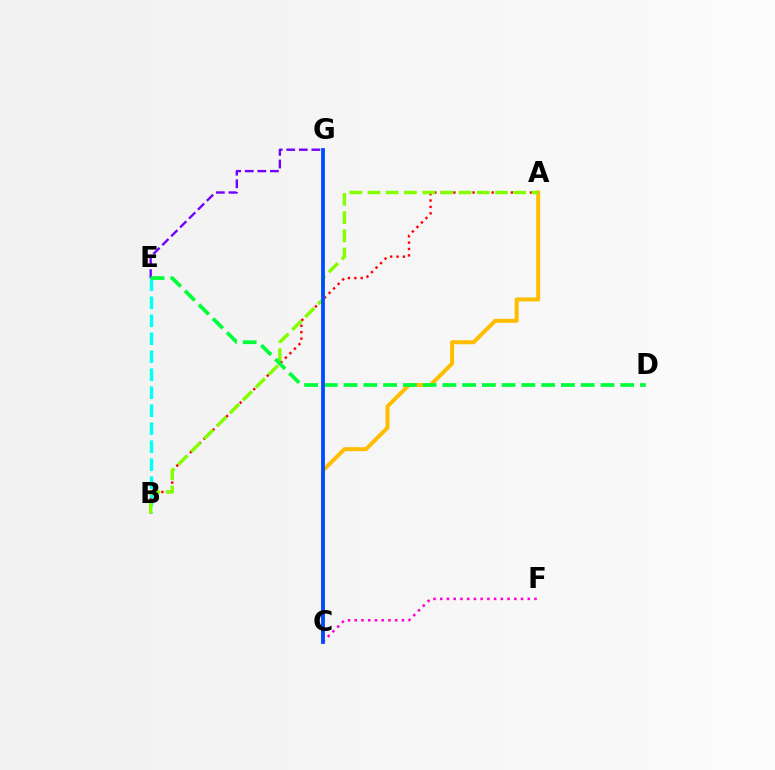{('A', 'C'): [{'color': '#ffbd00', 'line_style': 'solid', 'thickness': 2.87}], ('B', 'E'): [{'color': '#00fff6', 'line_style': 'dashed', 'thickness': 2.44}], ('A', 'B'): [{'color': '#ff0000', 'line_style': 'dotted', 'thickness': 1.73}, {'color': '#84ff00', 'line_style': 'dashed', 'thickness': 2.47}], ('E', 'G'): [{'color': '#7200ff', 'line_style': 'dashed', 'thickness': 1.71}], ('C', 'F'): [{'color': '#ff00cf', 'line_style': 'dotted', 'thickness': 1.83}], ('D', 'E'): [{'color': '#00ff39', 'line_style': 'dashed', 'thickness': 2.68}], ('C', 'G'): [{'color': '#004bff', 'line_style': 'solid', 'thickness': 2.73}]}